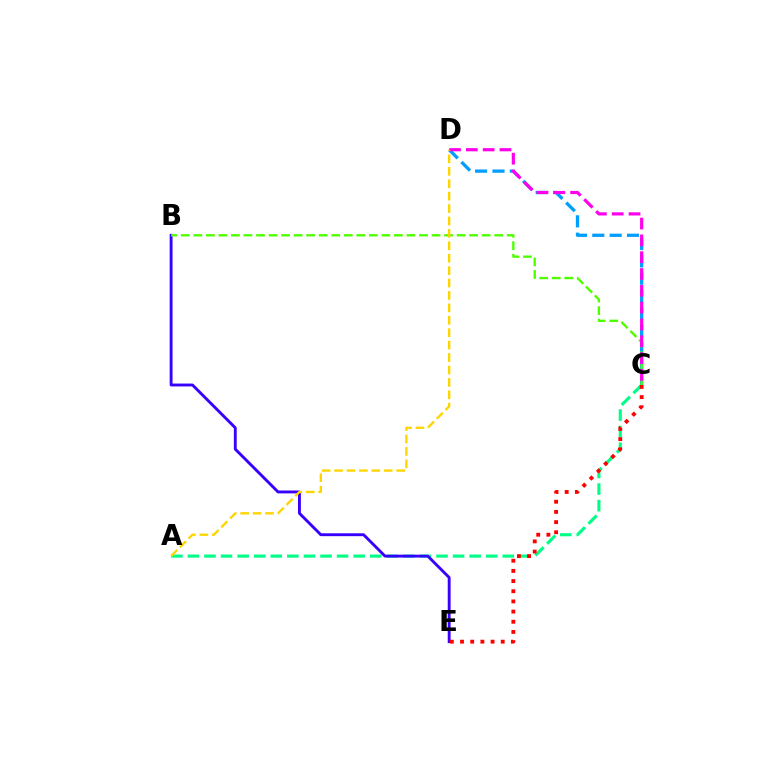{('C', 'D'): [{'color': '#009eff', 'line_style': 'dashed', 'thickness': 2.36}, {'color': '#ff00ed', 'line_style': 'dashed', 'thickness': 2.28}], ('A', 'C'): [{'color': '#00ff86', 'line_style': 'dashed', 'thickness': 2.25}], ('B', 'E'): [{'color': '#3700ff', 'line_style': 'solid', 'thickness': 2.07}], ('B', 'C'): [{'color': '#4fff00', 'line_style': 'dashed', 'thickness': 1.7}], ('C', 'E'): [{'color': '#ff0000', 'line_style': 'dotted', 'thickness': 2.76}], ('A', 'D'): [{'color': '#ffd500', 'line_style': 'dashed', 'thickness': 1.69}]}